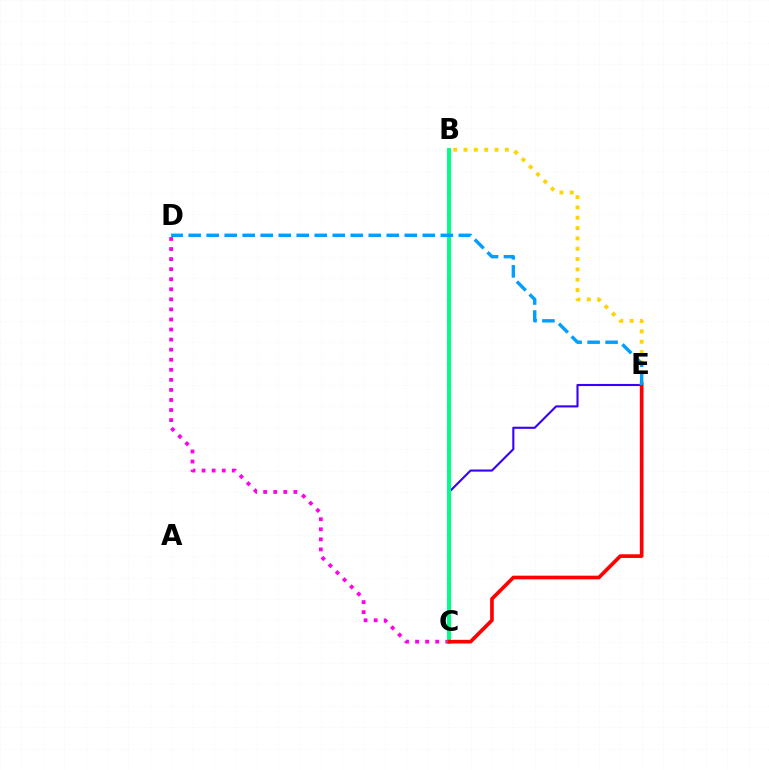{('C', 'E'): [{'color': '#3700ff', 'line_style': 'solid', 'thickness': 1.52}, {'color': '#ff0000', 'line_style': 'solid', 'thickness': 2.64}], ('C', 'D'): [{'color': '#ff00ed', 'line_style': 'dotted', 'thickness': 2.73}], ('B', 'C'): [{'color': '#4fff00', 'line_style': 'dotted', 'thickness': 1.85}, {'color': '#00ff86', 'line_style': 'solid', 'thickness': 2.86}], ('B', 'E'): [{'color': '#ffd500', 'line_style': 'dotted', 'thickness': 2.81}], ('D', 'E'): [{'color': '#009eff', 'line_style': 'dashed', 'thickness': 2.45}]}